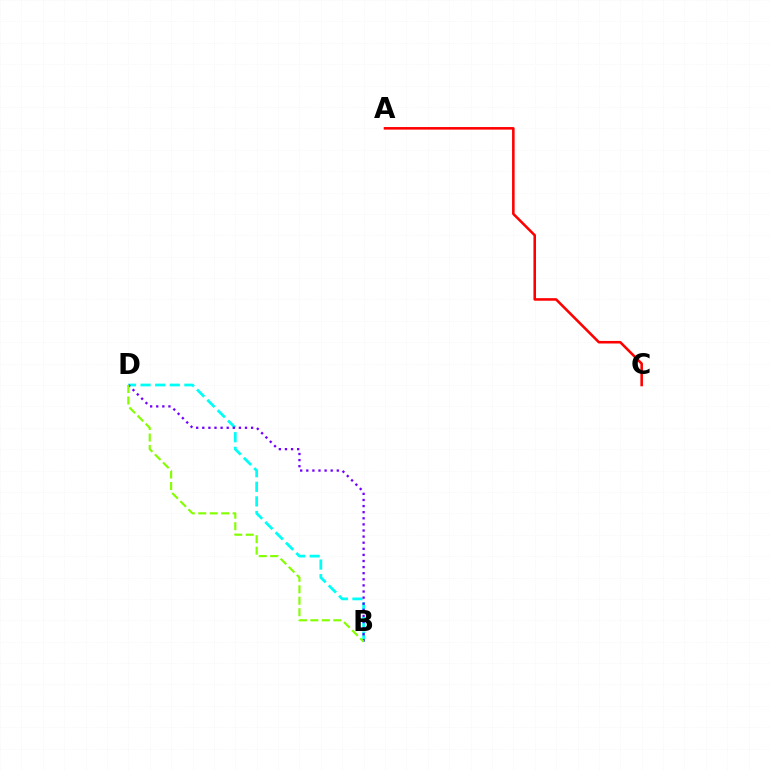{('B', 'D'): [{'color': '#00fff6', 'line_style': 'dashed', 'thickness': 1.98}, {'color': '#7200ff', 'line_style': 'dotted', 'thickness': 1.66}, {'color': '#84ff00', 'line_style': 'dashed', 'thickness': 1.56}], ('A', 'C'): [{'color': '#ff0000', 'line_style': 'solid', 'thickness': 1.85}]}